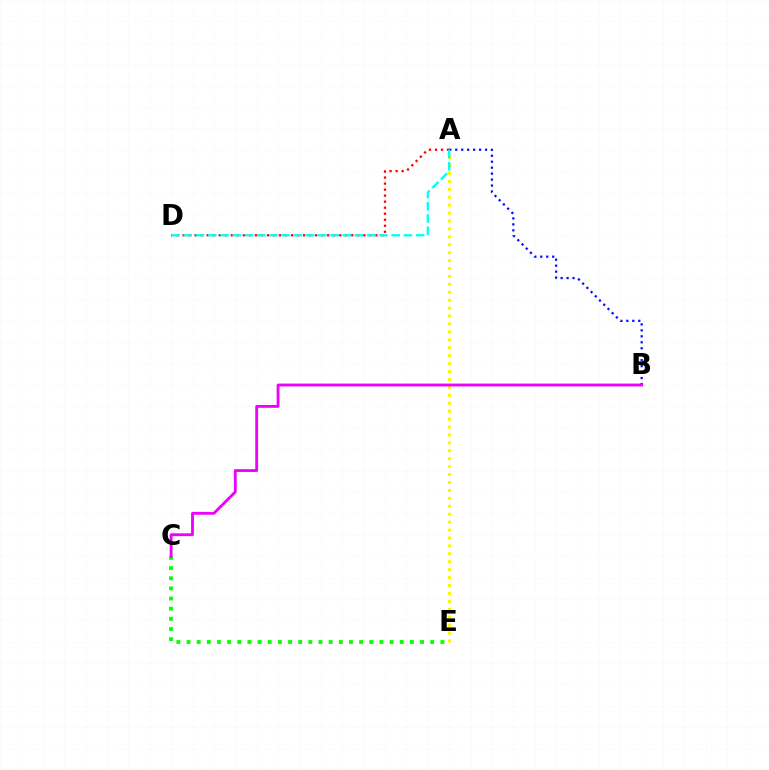{('A', 'E'): [{'color': '#fcf500', 'line_style': 'dotted', 'thickness': 2.15}], ('C', 'E'): [{'color': '#08ff00', 'line_style': 'dotted', 'thickness': 2.76}], ('A', 'D'): [{'color': '#ff0000', 'line_style': 'dotted', 'thickness': 1.64}, {'color': '#00fff6', 'line_style': 'dashed', 'thickness': 1.66}], ('A', 'B'): [{'color': '#0010ff', 'line_style': 'dotted', 'thickness': 1.62}], ('B', 'C'): [{'color': '#ee00ff', 'line_style': 'solid', 'thickness': 2.04}]}